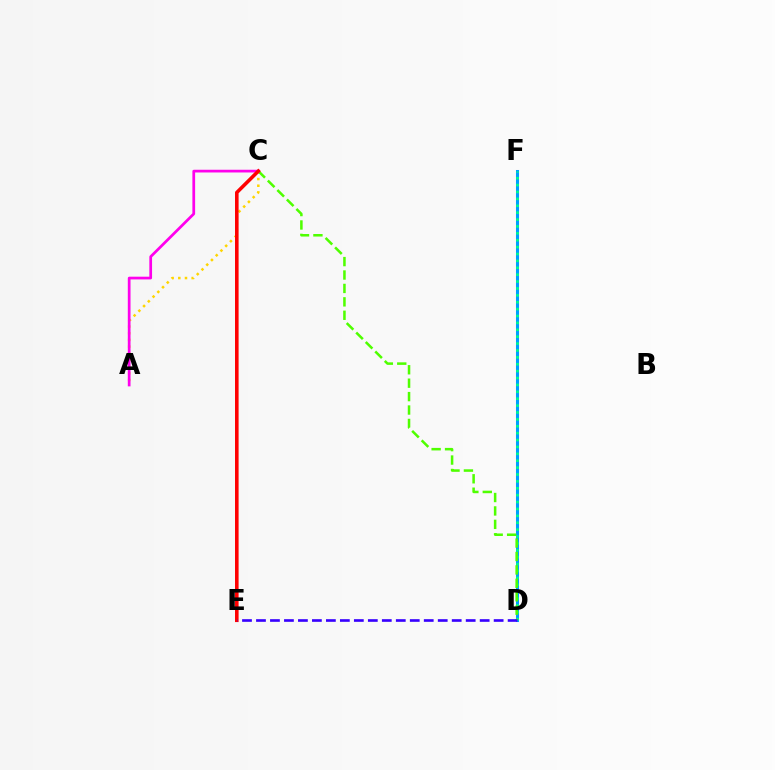{('D', 'F'): [{'color': '#009eff', 'line_style': 'solid', 'thickness': 2.18}, {'color': '#00ff86', 'line_style': 'dotted', 'thickness': 1.87}], ('A', 'C'): [{'color': '#ffd500', 'line_style': 'dotted', 'thickness': 1.82}, {'color': '#ff00ed', 'line_style': 'solid', 'thickness': 1.96}], ('C', 'D'): [{'color': '#4fff00', 'line_style': 'dashed', 'thickness': 1.82}], ('C', 'E'): [{'color': '#ff0000', 'line_style': 'solid', 'thickness': 2.57}], ('D', 'E'): [{'color': '#3700ff', 'line_style': 'dashed', 'thickness': 1.9}]}